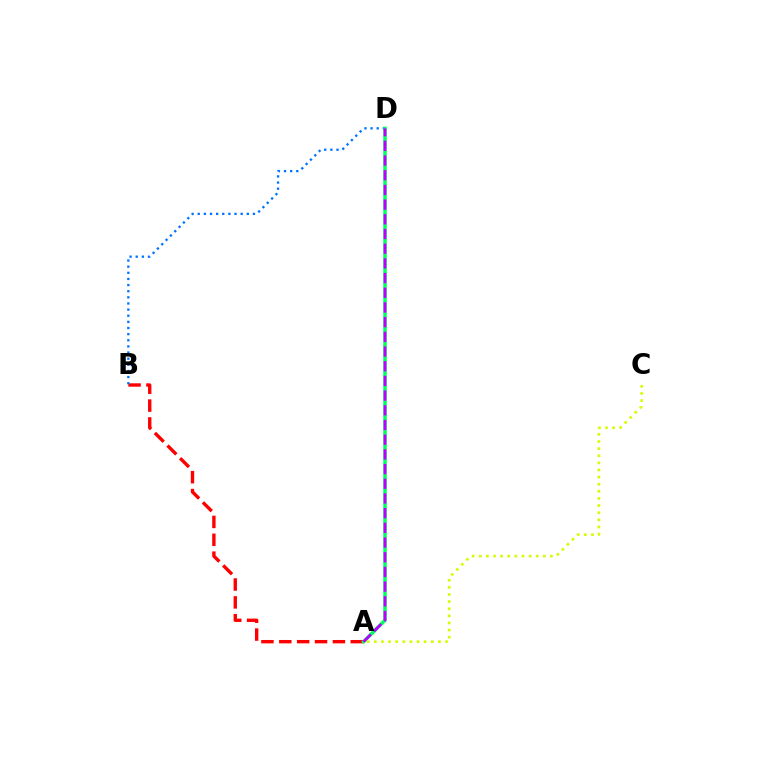{('A', 'B'): [{'color': '#ff0000', 'line_style': 'dashed', 'thickness': 2.43}], ('B', 'D'): [{'color': '#0074ff', 'line_style': 'dotted', 'thickness': 1.67}], ('A', 'D'): [{'color': '#00ff5c', 'line_style': 'solid', 'thickness': 2.49}, {'color': '#b900ff', 'line_style': 'dashed', 'thickness': 2.0}], ('A', 'C'): [{'color': '#d1ff00', 'line_style': 'dotted', 'thickness': 1.93}]}